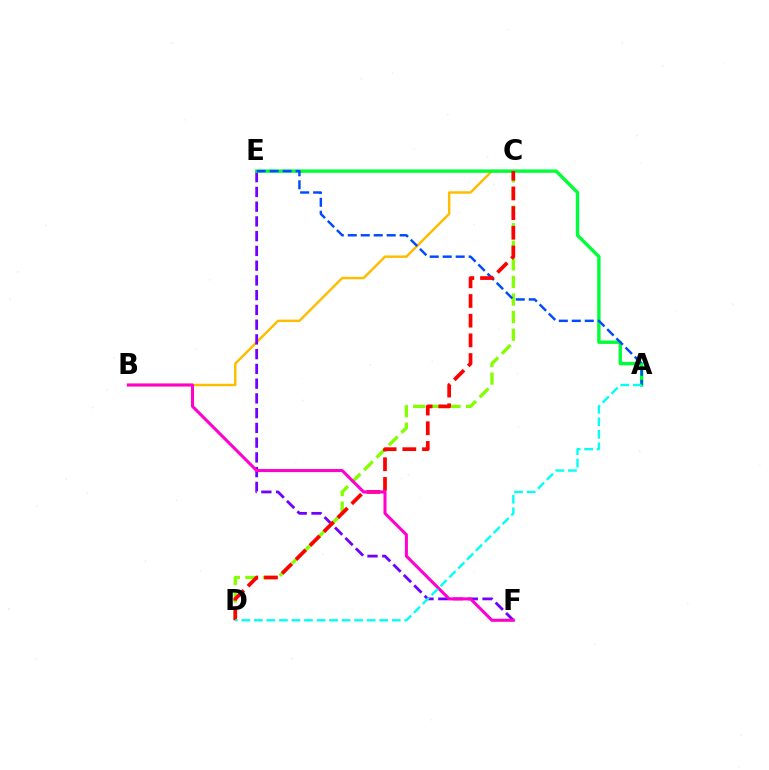{('B', 'C'): [{'color': '#ffbd00', 'line_style': 'solid', 'thickness': 1.76}], ('E', 'F'): [{'color': '#7200ff', 'line_style': 'dashed', 'thickness': 2.0}], ('C', 'D'): [{'color': '#84ff00', 'line_style': 'dashed', 'thickness': 2.39}, {'color': '#ff0000', 'line_style': 'dashed', 'thickness': 2.67}], ('A', 'E'): [{'color': '#00ff39', 'line_style': 'solid', 'thickness': 2.44}, {'color': '#004bff', 'line_style': 'dashed', 'thickness': 1.76}], ('B', 'F'): [{'color': '#ff00cf', 'line_style': 'solid', 'thickness': 2.2}], ('A', 'D'): [{'color': '#00fff6', 'line_style': 'dashed', 'thickness': 1.7}]}